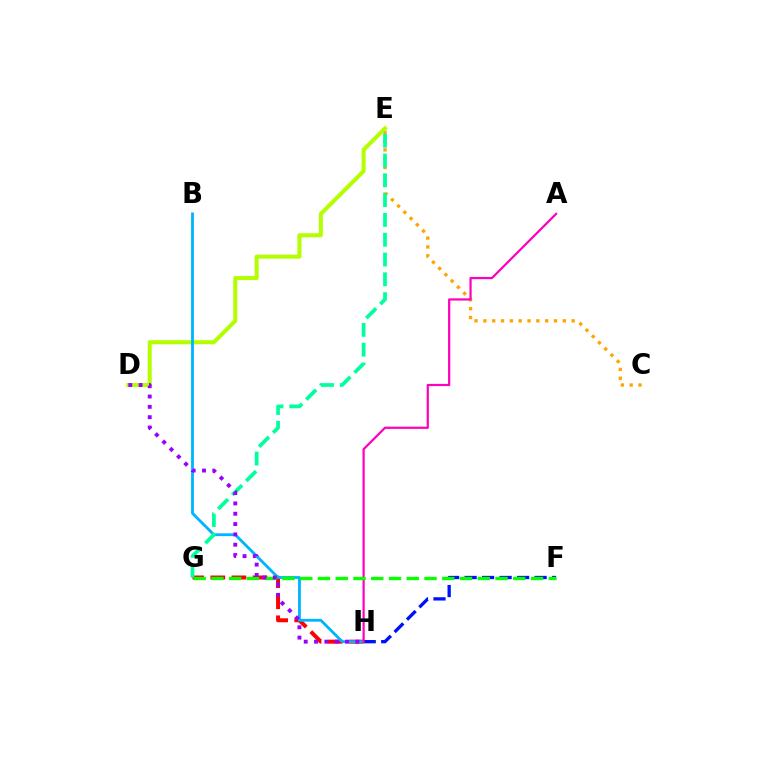{('C', 'E'): [{'color': '#ffa500', 'line_style': 'dotted', 'thickness': 2.4}], ('G', 'H'): [{'color': '#ff0000', 'line_style': 'dashed', 'thickness': 2.87}], ('D', 'E'): [{'color': '#b3ff00', 'line_style': 'solid', 'thickness': 2.91}], ('B', 'H'): [{'color': '#00b5ff', 'line_style': 'solid', 'thickness': 2.04}], ('F', 'H'): [{'color': '#0010ff', 'line_style': 'dashed', 'thickness': 2.38}], ('E', 'G'): [{'color': '#00ff9d', 'line_style': 'dashed', 'thickness': 2.69}], ('A', 'H'): [{'color': '#ff00bd', 'line_style': 'solid', 'thickness': 1.6}], ('F', 'G'): [{'color': '#08ff00', 'line_style': 'dashed', 'thickness': 2.41}], ('D', 'H'): [{'color': '#9b00ff', 'line_style': 'dotted', 'thickness': 2.8}]}